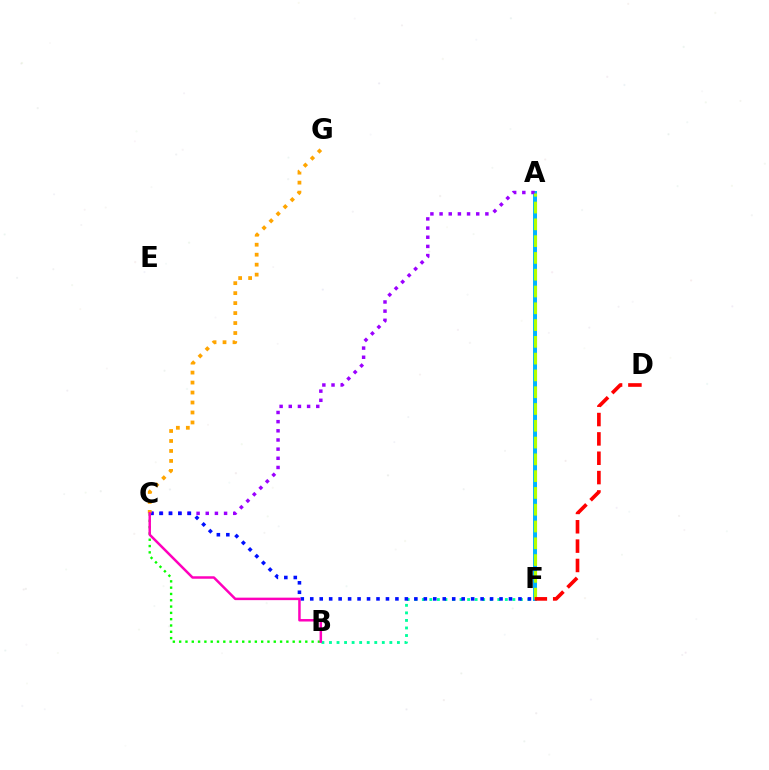{('A', 'F'): [{'color': '#00b5ff', 'line_style': 'solid', 'thickness': 2.86}, {'color': '#b3ff00', 'line_style': 'dashed', 'thickness': 2.28}], ('B', 'F'): [{'color': '#00ff9d', 'line_style': 'dotted', 'thickness': 2.05}], ('A', 'C'): [{'color': '#9b00ff', 'line_style': 'dotted', 'thickness': 2.49}], ('C', 'F'): [{'color': '#0010ff', 'line_style': 'dotted', 'thickness': 2.57}], ('C', 'G'): [{'color': '#ffa500', 'line_style': 'dotted', 'thickness': 2.71}], ('B', 'C'): [{'color': '#08ff00', 'line_style': 'dotted', 'thickness': 1.71}, {'color': '#ff00bd', 'line_style': 'solid', 'thickness': 1.79}], ('D', 'F'): [{'color': '#ff0000', 'line_style': 'dashed', 'thickness': 2.63}]}